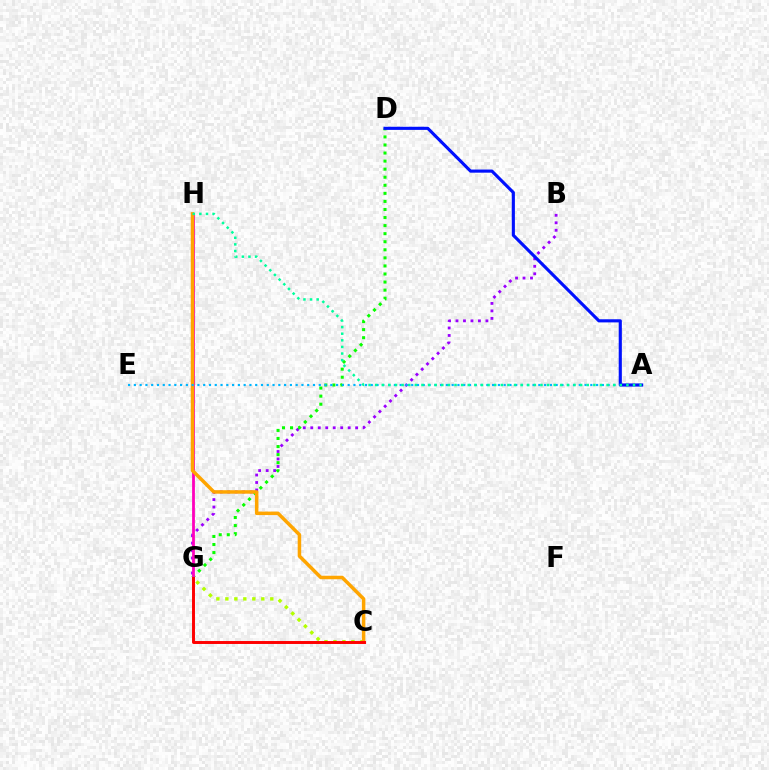{('B', 'G'): [{'color': '#9b00ff', 'line_style': 'dotted', 'thickness': 2.03}], ('D', 'G'): [{'color': '#08ff00', 'line_style': 'dotted', 'thickness': 2.19}], ('C', 'G'): [{'color': '#b3ff00', 'line_style': 'dotted', 'thickness': 2.44}, {'color': '#ff0000', 'line_style': 'solid', 'thickness': 2.12}], ('G', 'H'): [{'color': '#ff00bd', 'line_style': 'solid', 'thickness': 2.01}], ('C', 'H'): [{'color': '#ffa500', 'line_style': 'solid', 'thickness': 2.52}], ('A', 'E'): [{'color': '#00b5ff', 'line_style': 'dotted', 'thickness': 1.57}], ('A', 'D'): [{'color': '#0010ff', 'line_style': 'solid', 'thickness': 2.26}], ('A', 'H'): [{'color': '#00ff9d', 'line_style': 'dotted', 'thickness': 1.8}]}